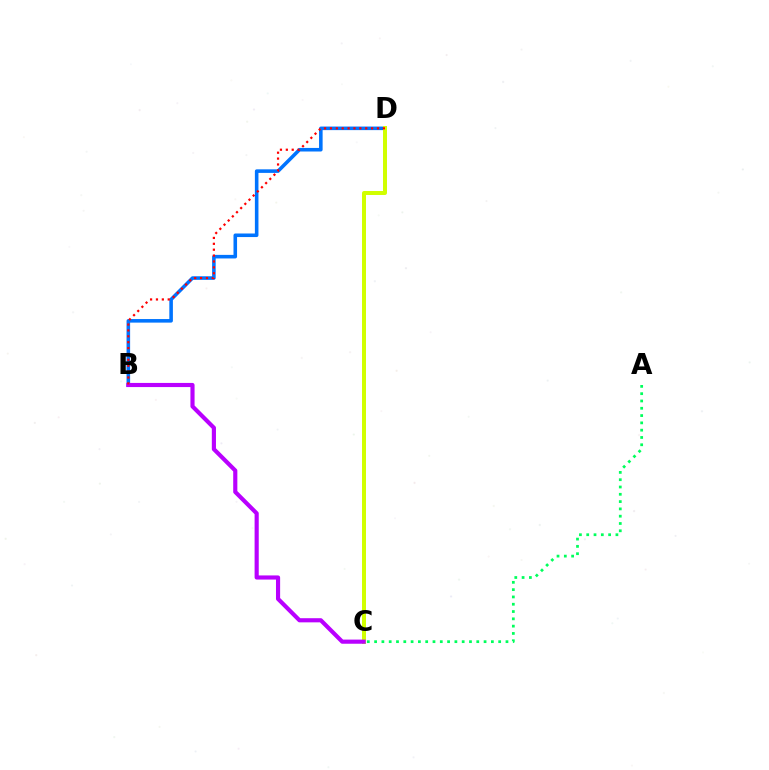{('B', 'D'): [{'color': '#0074ff', 'line_style': 'solid', 'thickness': 2.57}, {'color': '#ff0000', 'line_style': 'dotted', 'thickness': 1.6}], ('A', 'C'): [{'color': '#00ff5c', 'line_style': 'dotted', 'thickness': 1.98}], ('C', 'D'): [{'color': '#d1ff00', 'line_style': 'solid', 'thickness': 2.87}], ('B', 'C'): [{'color': '#b900ff', 'line_style': 'solid', 'thickness': 2.98}]}